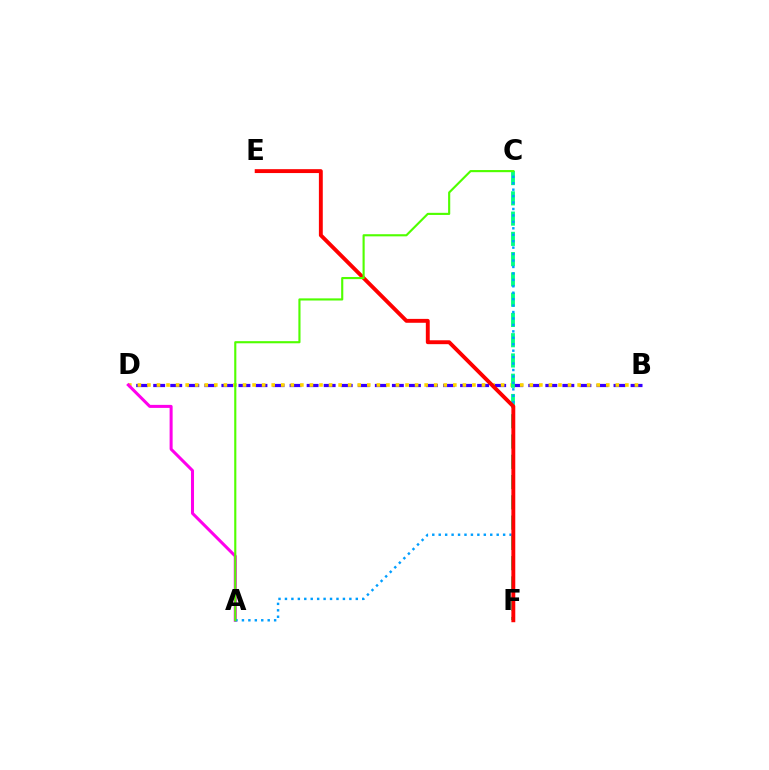{('B', 'D'): [{'color': '#3700ff', 'line_style': 'dashed', 'thickness': 2.32}, {'color': '#ffd500', 'line_style': 'dotted', 'thickness': 2.6}], ('C', 'F'): [{'color': '#00ff86', 'line_style': 'dashed', 'thickness': 2.75}], ('A', 'D'): [{'color': '#ff00ed', 'line_style': 'solid', 'thickness': 2.18}], ('A', 'C'): [{'color': '#009eff', 'line_style': 'dotted', 'thickness': 1.75}, {'color': '#4fff00', 'line_style': 'solid', 'thickness': 1.54}], ('E', 'F'): [{'color': '#ff0000', 'line_style': 'solid', 'thickness': 2.8}]}